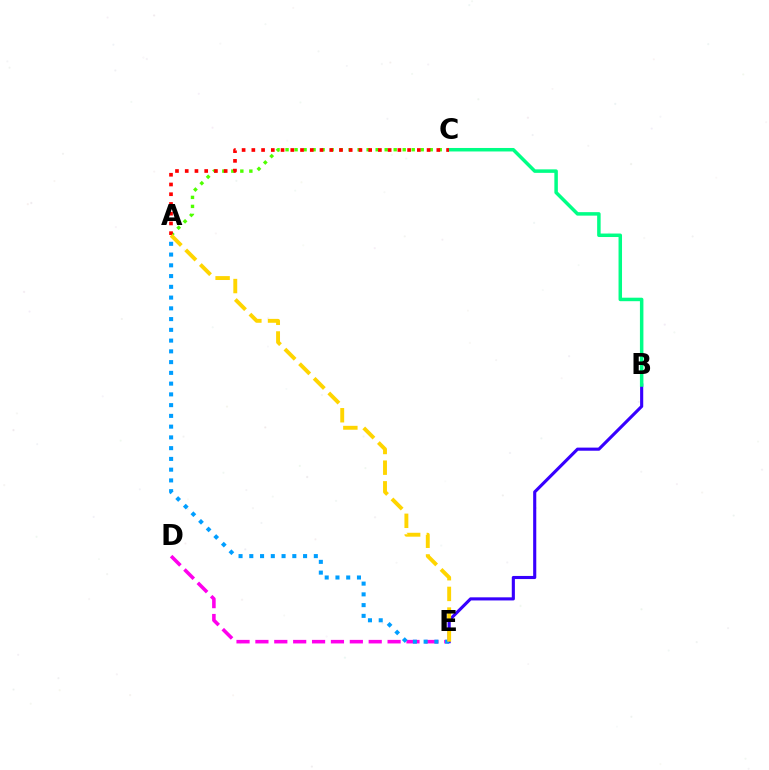{('A', 'C'): [{'color': '#4fff00', 'line_style': 'dotted', 'thickness': 2.45}, {'color': '#ff0000', 'line_style': 'dotted', 'thickness': 2.65}], ('B', 'E'): [{'color': '#3700ff', 'line_style': 'solid', 'thickness': 2.24}], ('B', 'C'): [{'color': '#00ff86', 'line_style': 'solid', 'thickness': 2.51}], ('D', 'E'): [{'color': '#ff00ed', 'line_style': 'dashed', 'thickness': 2.57}], ('A', 'E'): [{'color': '#009eff', 'line_style': 'dotted', 'thickness': 2.92}, {'color': '#ffd500', 'line_style': 'dashed', 'thickness': 2.81}]}